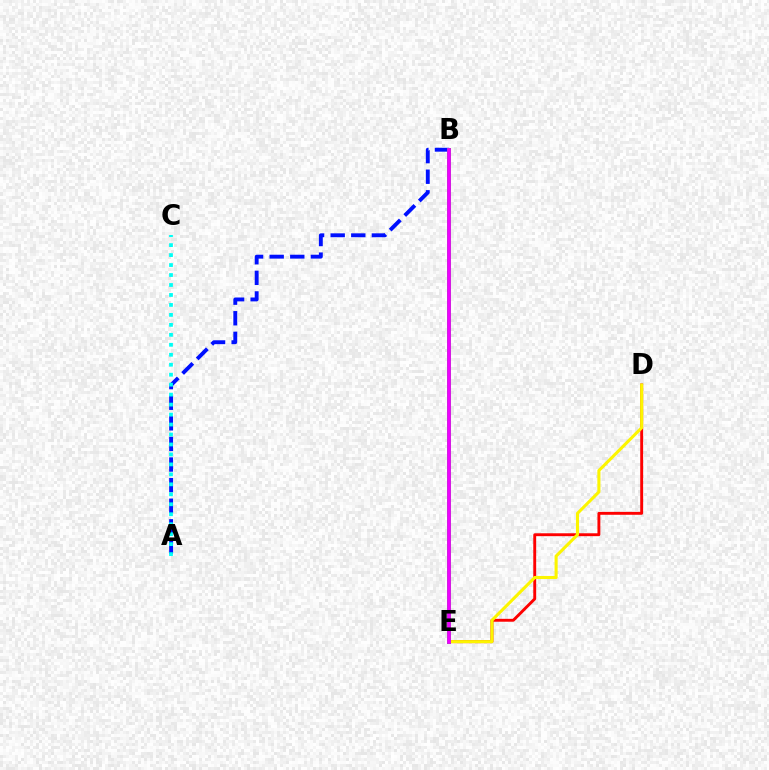{('A', 'B'): [{'color': '#0010ff', 'line_style': 'dashed', 'thickness': 2.8}], ('A', 'C'): [{'color': '#00fff6', 'line_style': 'dotted', 'thickness': 2.71}], ('D', 'E'): [{'color': '#ff0000', 'line_style': 'solid', 'thickness': 2.08}, {'color': '#fcf500', 'line_style': 'solid', 'thickness': 2.22}], ('B', 'E'): [{'color': '#08ff00', 'line_style': 'solid', 'thickness': 2.88}, {'color': '#ee00ff', 'line_style': 'solid', 'thickness': 2.72}]}